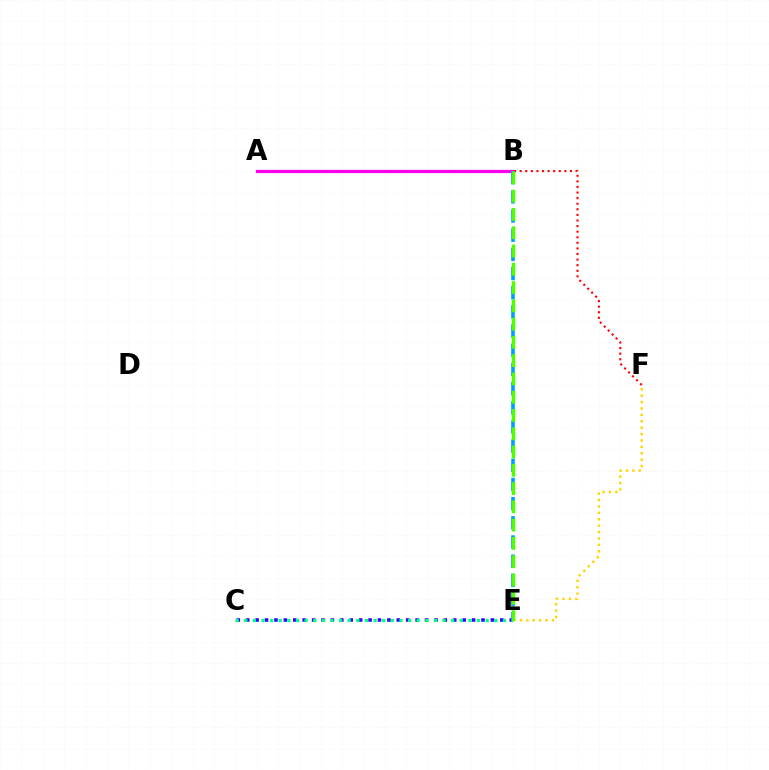{('A', 'B'): [{'color': '#ff00ed', 'line_style': 'solid', 'thickness': 2.32}], ('C', 'E'): [{'color': '#3700ff', 'line_style': 'dotted', 'thickness': 2.56}, {'color': '#00ff86', 'line_style': 'dotted', 'thickness': 2.34}], ('B', 'F'): [{'color': '#ff0000', 'line_style': 'dotted', 'thickness': 1.52}], ('E', 'F'): [{'color': '#ffd500', 'line_style': 'dotted', 'thickness': 1.74}], ('B', 'E'): [{'color': '#009eff', 'line_style': 'dashed', 'thickness': 2.6}, {'color': '#4fff00', 'line_style': 'dashed', 'thickness': 2.48}]}